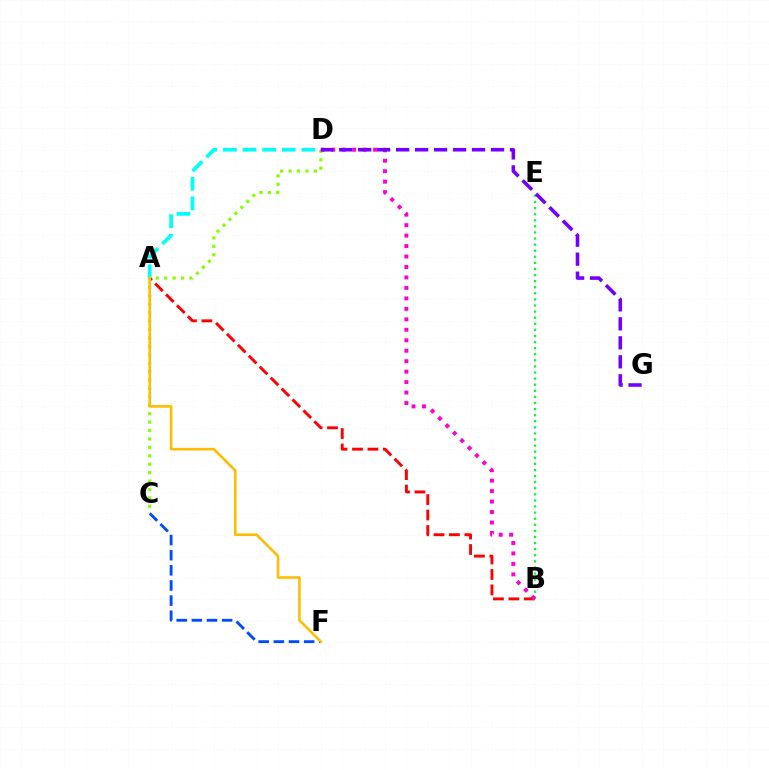{('C', 'D'): [{'color': '#84ff00', 'line_style': 'dotted', 'thickness': 2.29}], ('A', 'B'): [{'color': '#ff0000', 'line_style': 'dashed', 'thickness': 2.1}], ('A', 'D'): [{'color': '#00fff6', 'line_style': 'dashed', 'thickness': 2.67}], ('B', 'E'): [{'color': '#00ff39', 'line_style': 'dotted', 'thickness': 1.65}], ('B', 'D'): [{'color': '#ff00cf', 'line_style': 'dotted', 'thickness': 2.84}], ('C', 'F'): [{'color': '#004bff', 'line_style': 'dashed', 'thickness': 2.06}], ('A', 'F'): [{'color': '#ffbd00', 'line_style': 'solid', 'thickness': 1.88}], ('D', 'G'): [{'color': '#7200ff', 'line_style': 'dashed', 'thickness': 2.58}]}